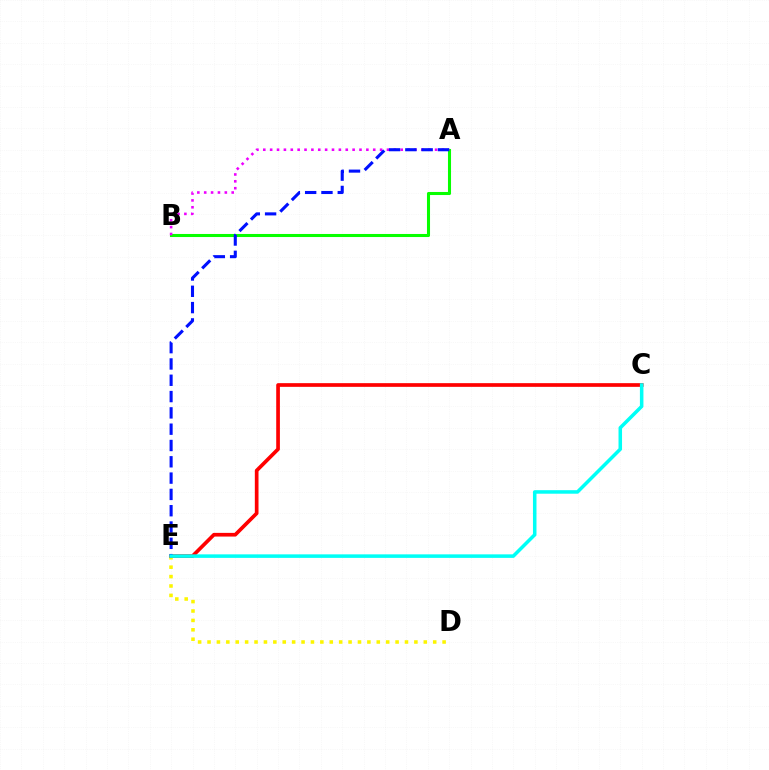{('A', 'B'): [{'color': '#08ff00', 'line_style': 'solid', 'thickness': 2.21}, {'color': '#ee00ff', 'line_style': 'dotted', 'thickness': 1.87}], ('D', 'E'): [{'color': '#fcf500', 'line_style': 'dotted', 'thickness': 2.55}], ('C', 'E'): [{'color': '#ff0000', 'line_style': 'solid', 'thickness': 2.65}, {'color': '#00fff6', 'line_style': 'solid', 'thickness': 2.54}], ('A', 'E'): [{'color': '#0010ff', 'line_style': 'dashed', 'thickness': 2.22}]}